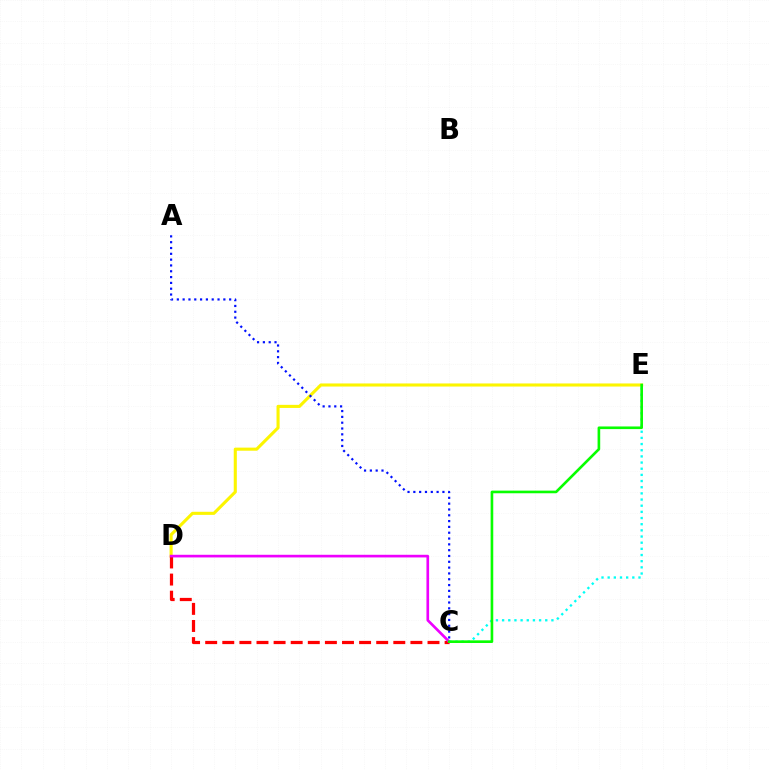{('D', 'E'): [{'color': '#fcf500', 'line_style': 'solid', 'thickness': 2.22}], ('A', 'C'): [{'color': '#0010ff', 'line_style': 'dotted', 'thickness': 1.58}], ('C', 'E'): [{'color': '#00fff6', 'line_style': 'dotted', 'thickness': 1.67}, {'color': '#08ff00', 'line_style': 'solid', 'thickness': 1.9}], ('C', 'D'): [{'color': '#ff0000', 'line_style': 'dashed', 'thickness': 2.32}, {'color': '#ee00ff', 'line_style': 'solid', 'thickness': 1.91}]}